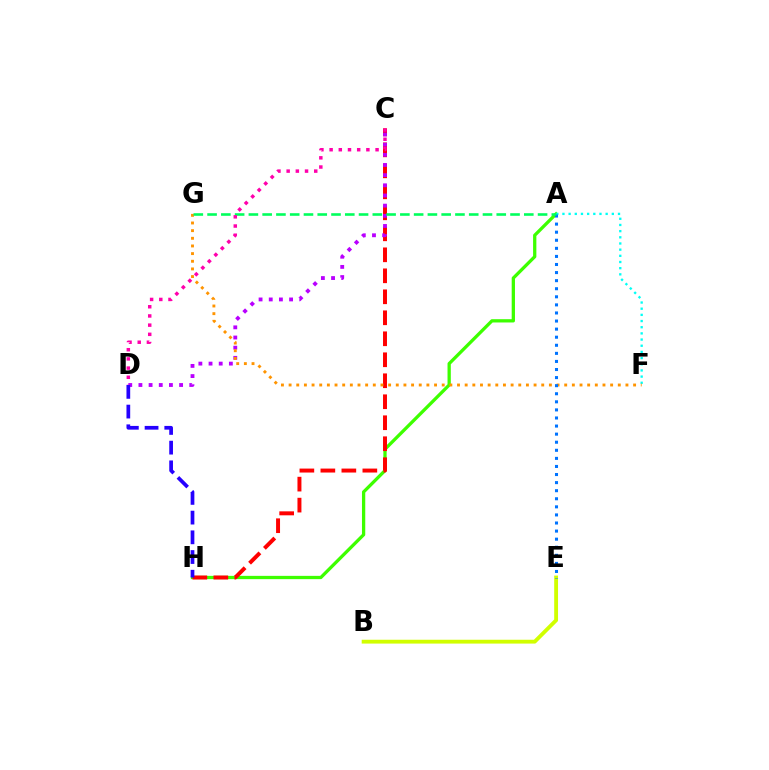{('A', 'H'): [{'color': '#3dff00', 'line_style': 'solid', 'thickness': 2.36}], ('B', 'E'): [{'color': '#d1ff00', 'line_style': 'solid', 'thickness': 2.76}], ('C', 'H'): [{'color': '#ff0000', 'line_style': 'dashed', 'thickness': 2.85}], ('C', 'D'): [{'color': '#b900ff', 'line_style': 'dotted', 'thickness': 2.76}, {'color': '#ff00ac', 'line_style': 'dotted', 'thickness': 2.5}], ('A', 'F'): [{'color': '#00fff6', 'line_style': 'dotted', 'thickness': 1.68}], ('F', 'G'): [{'color': '#ff9400', 'line_style': 'dotted', 'thickness': 2.08}], ('D', 'H'): [{'color': '#2500ff', 'line_style': 'dashed', 'thickness': 2.68}], ('A', 'E'): [{'color': '#0074ff', 'line_style': 'dotted', 'thickness': 2.19}], ('A', 'G'): [{'color': '#00ff5c', 'line_style': 'dashed', 'thickness': 1.87}]}